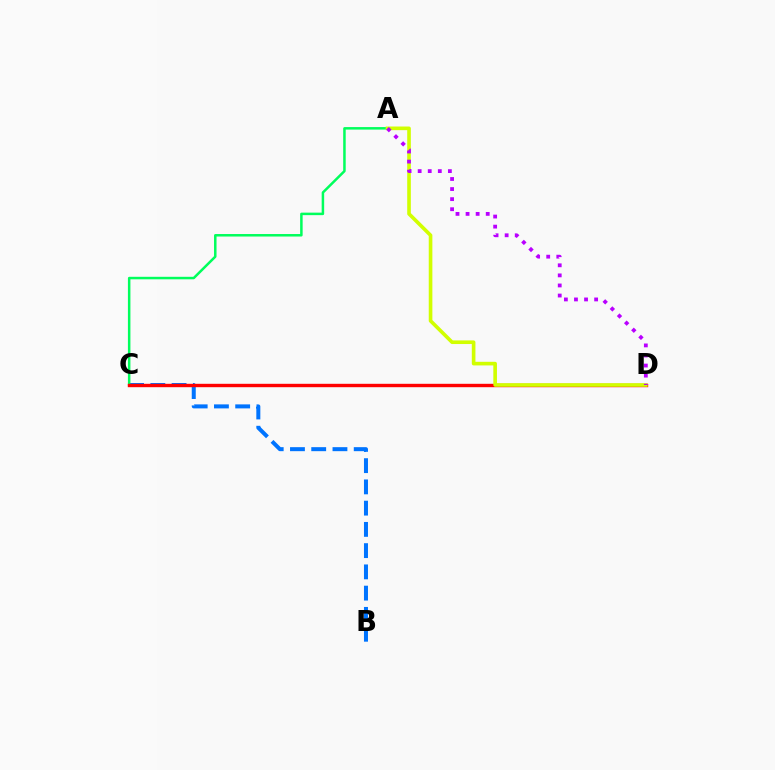{('B', 'C'): [{'color': '#0074ff', 'line_style': 'dashed', 'thickness': 2.89}], ('A', 'C'): [{'color': '#00ff5c', 'line_style': 'solid', 'thickness': 1.8}], ('C', 'D'): [{'color': '#ff0000', 'line_style': 'solid', 'thickness': 2.45}], ('A', 'D'): [{'color': '#d1ff00', 'line_style': 'solid', 'thickness': 2.61}, {'color': '#b900ff', 'line_style': 'dotted', 'thickness': 2.74}]}